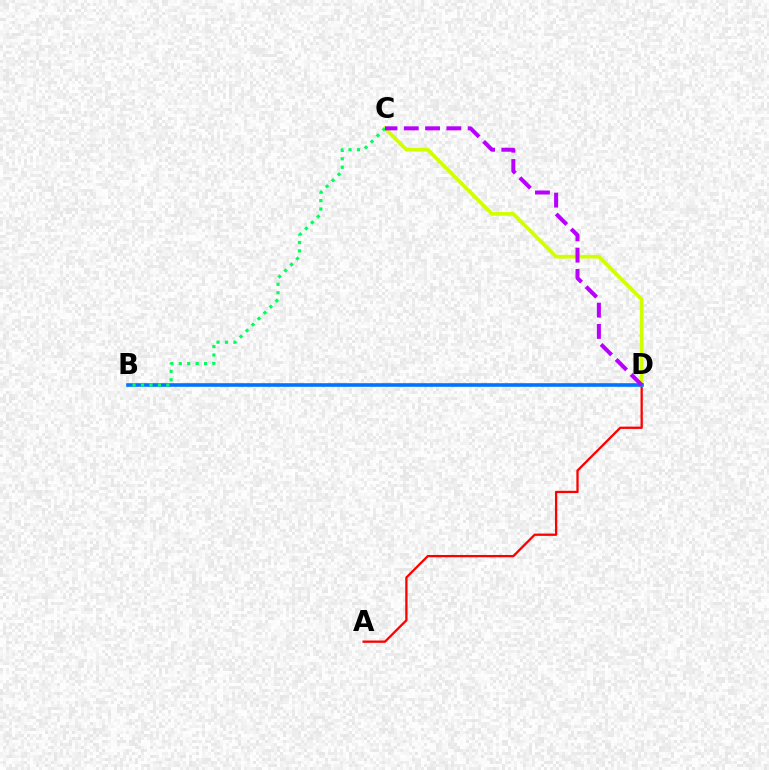{('A', 'D'): [{'color': '#ff0000', 'line_style': 'solid', 'thickness': 1.65}], ('C', 'D'): [{'color': '#d1ff00', 'line_style': 'solid', 'thickness': 2.67}, {'color': '#b900ff', 'line_style': 'dashed', 'thickness': 2.89}], ('B', 'D'): [{'color': '#0074ff', 'line_style': 'solid', 'thickness': 2.6}], ('B', 'C'): [{'color': '#00ff5c', 'line_style': 'dotted', 'thickness': 2.3}]}